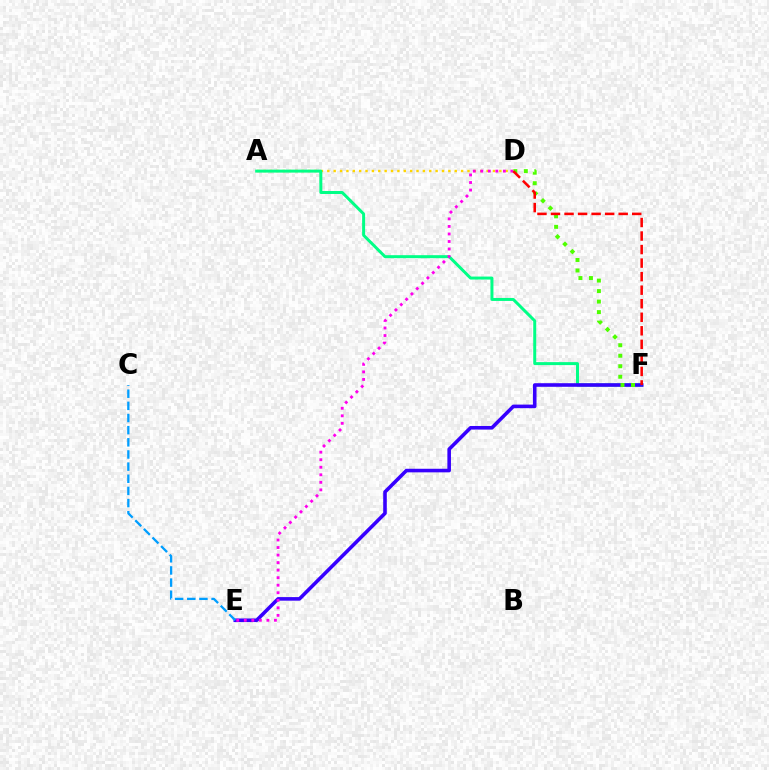{('A', 'D'): [{'color': '#ffd500', 'line_style': 'dotted', 'thickness': 1.73}], ('A', 'F'): [{'color': '#00ff86', 'line_style': 'solid', 'thickness': 2.15}], ('E', 'F'): [{'color': '#3700ff', 'line_style': 'solid', 'thickness': 2.58}], ('C', 'E'): [{'color': '#009eff', 'line_style': 'dashed', 'thickness': 1.65}], ('D', 'E'): [{'color': '#ff00ed', 'line_style': 'dotted', 'thickness': 2.05}], ('D', 'F'): [{'color': '#4fff00', 'line_style': 'dotted', 'thickness': 2.85}, {'color': '#ff0000', 'line_style': 'dashed', 'thickness': 1.84}]}